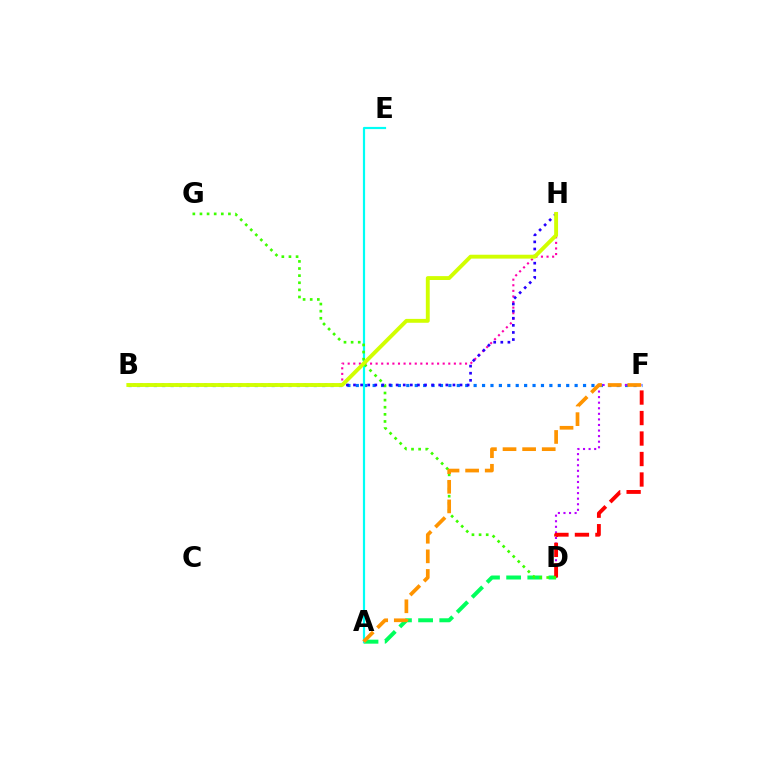{('B', 'F'): [{'color': '#0074ff', 'line_style': 'dotted', 'thickness': 2.29}], ('B', 'H'): [{'color': '#ff00ac', 'line_style': 'dotted', 'thickness': 1.52}, {'color': '#2500ff', 'line_style': 'dotted', 'thickness': 1.93}, {'color': '#d1ff00', 'line_style': 'solid', 'thickness': 2.8}], ('D', 'F'): [{'color': '#b900ff', 'line_style': 'dotted', 'thickness': 1.51}, {'color': '#ff0000', 'line_style': 'dashed', 'thickness': 2.78}], ('A', 'D'): [{'color': '#00ff5c', 'line_style': 'dashed', 'thickness': 2.87}], ('A', 'E'): [{'color': '#00fff6', 'line_style': 'solid', 'thickness': 1.58}], ('D', 'G'): [{'color': '#3dff00', 'line_style': 'dotted', 'thickness': 1.93}], ('A', 'F'): [{'color': '#ff9400', 'line_style': 'dashed', 'thickness': 2.66}]}